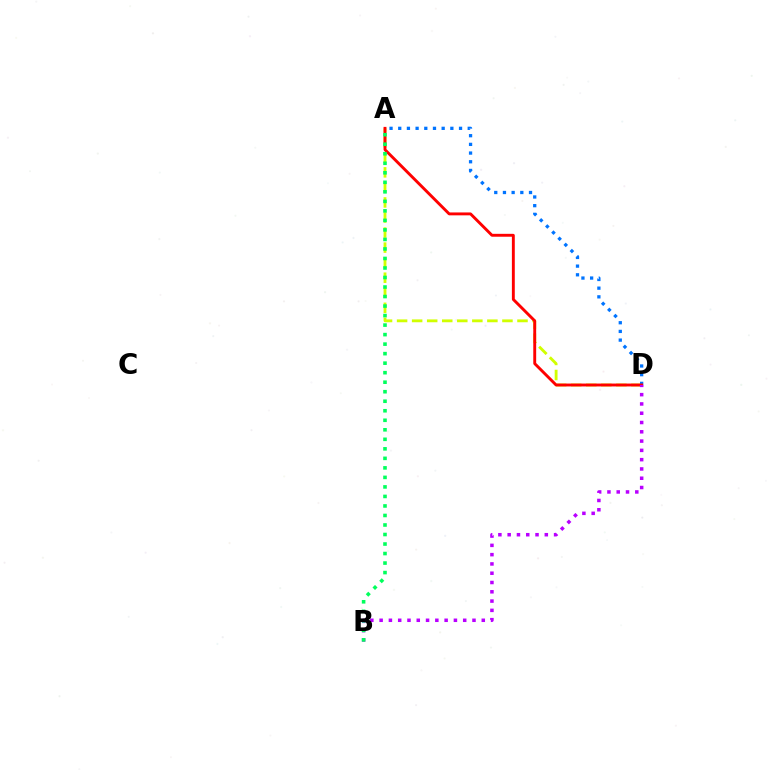{('A', 'D'): [{'color': '#d1ff00', 'line_style': 'dashed', 'thickness': 2.04}, {'color': '#0074ff', 'line_style': 'dotted', 'thickness': 2.36}, {'color': '#ff0000', 'line_style': 'solid', 'thickness': 2.08}], ('B', 'D'): [{'color': '#b900ff', 'line_style': 'dotted', 'thickness': 2.52}], ('A', 'B'): [{'color': '#00ff5c', 'line_style': 'dotted', 'thickness': 2.59}]}